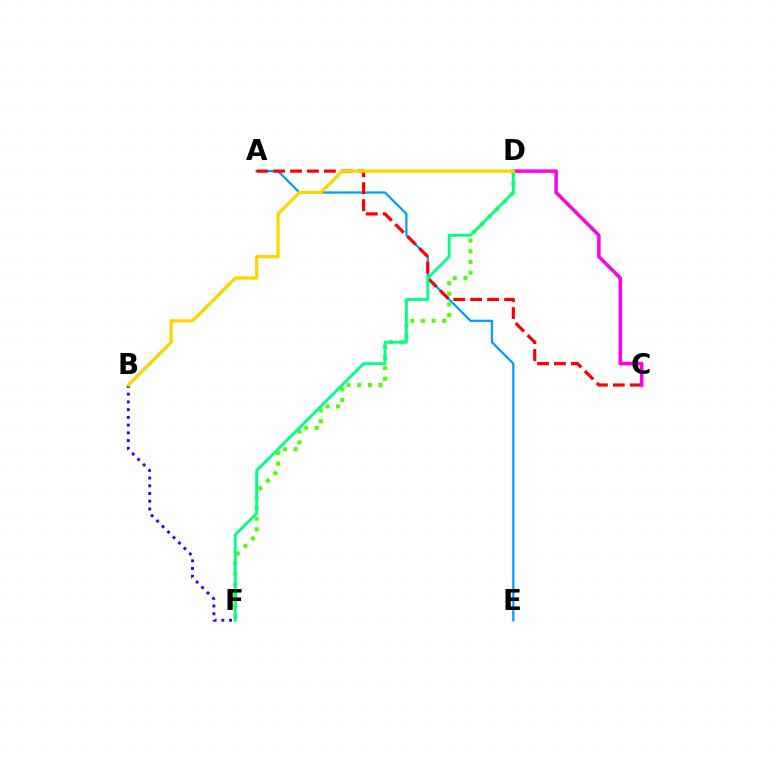{('A', 'E'): [{'color': '#009eff', 'line_style': 'solid', 'thickness': 1.62}], ('A', 'C'): [{'color': '#ff0000', 'line_style': 'dashed', 'thickness': 2.3}], ('D', 'F'): [{'color': '#4fff00', 'line_style': 'dotted', 'thickness': 2.89}, {'color': '#00ff86', 'line_style': 'solid', 'thickness': 2.05}], ('C', 'D'): [{'color': '#ff00ed', 'line_style': 'solid', 'thickness': 2.53}], ('B', 'F'): [{'color': '#3700ff', 'line_style': 'dotted', 'thickness': 2.1}], ('B', 'D'): [{'color': '#ffd500', 'line_style': 'solid', 'thickness': 2.33}]}